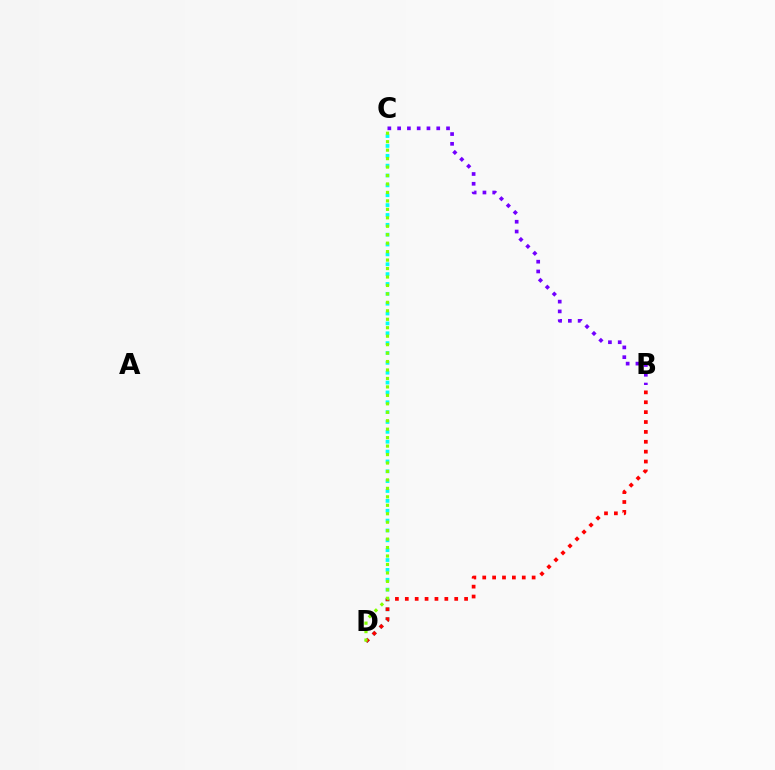{('C', 'D'): [{'color': '#00fff6', 'line_style': 'dotted', 'thickness': 2.68}, {'color': '#84ff00', 'line_style': 'dotted', 'thickness': 2.3}], ('B', 'D'): [{'color': '#ff0000', 'line_style': 'dotted', 'thickness': 2.68}], ('B', 'C'): [{'color': '#7200ff', 'line_style': 'dotted', 'thickness': 2.66}]}